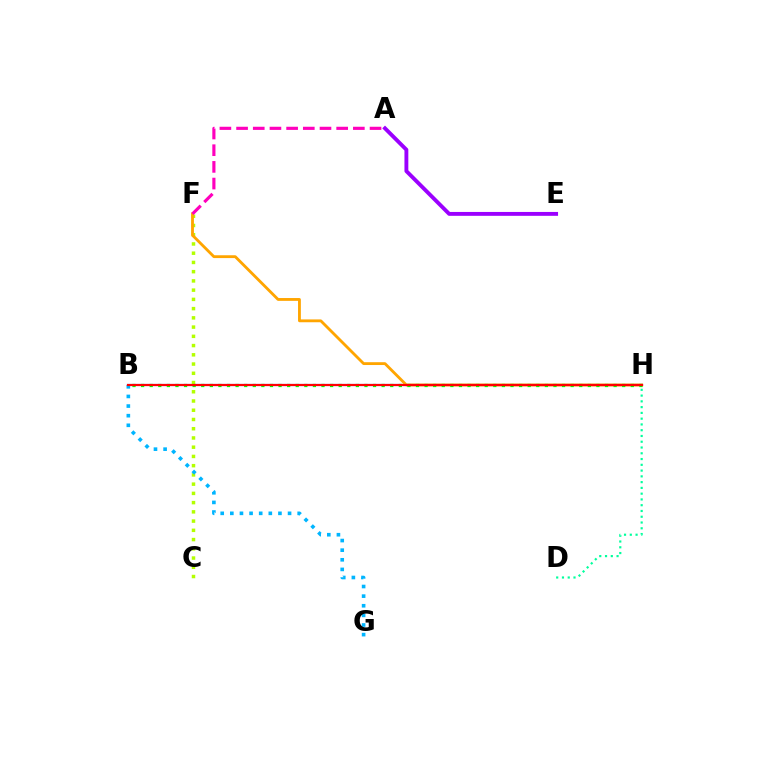{('B', 'H'): [{'color': '#0010ff', 'line_style': 'solid', 'thickness': 1.52}, {'color': '#08ff00', 'line_style': 'dotted', 'thickness': 2.33}, {'color': '#ff0000', 'line_style': 'solid', 'thickness': 1.56}], ('C', 'F'): [{'color': '#b3ff00', 'line_style': 'dotted', 'thickness': 2.51}], ('F', 'H'): [{'color': '#ffa500', 'line_style': 'solid', 'thickness': 2.04}], ('B', 'G'): [{'color': '#00b5ff', 'line_style': 'dotted', 'thickness': 2.61}], ('A', 'E'): [{'color': '#9b00ff', 'line_style': 'solid', 'thickness': 2.79}], ('A', 'F'): [{'color': '#ff00bd', 'line_style': 'dashed', 'thickness': 2.27}], ('D', 'H'): [{'color': '#00ff9d', 'line_style': 'dotted', 'thickness': 1.57}]}